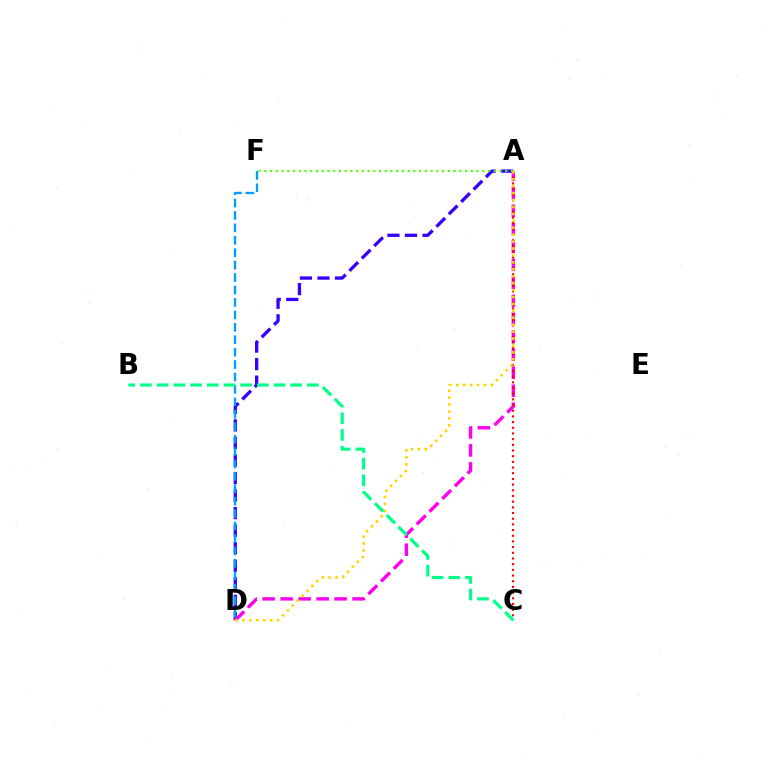{('A', 'D'): [{'color': '#3700ff', 'line_style': 'dashed', 'thickness': 2.38}, {'color': '#ff00ed', 'line_style': 'dashed', 'thickness': 2.44}, {'color': '#ffd500', 'line_style': 'dotted', 'thickness': 1.88}], ('A', 'C'): [{'color': '#ff0000', 'line_style': 'dotted', 'thickness': 1.54}], ('A', 'F'): [{'color': '#4fff00', 'line_style': 'dotted', 'thickness': 1.56}], ('D', 'F'): [{'color': '#009eff', 'line_style': 'dashed', 'thickness': 1.69}], ('B', 'C'): [{'color': '#00ff86', 'line_style': 'dashed', 'thickness': 2.27}]}